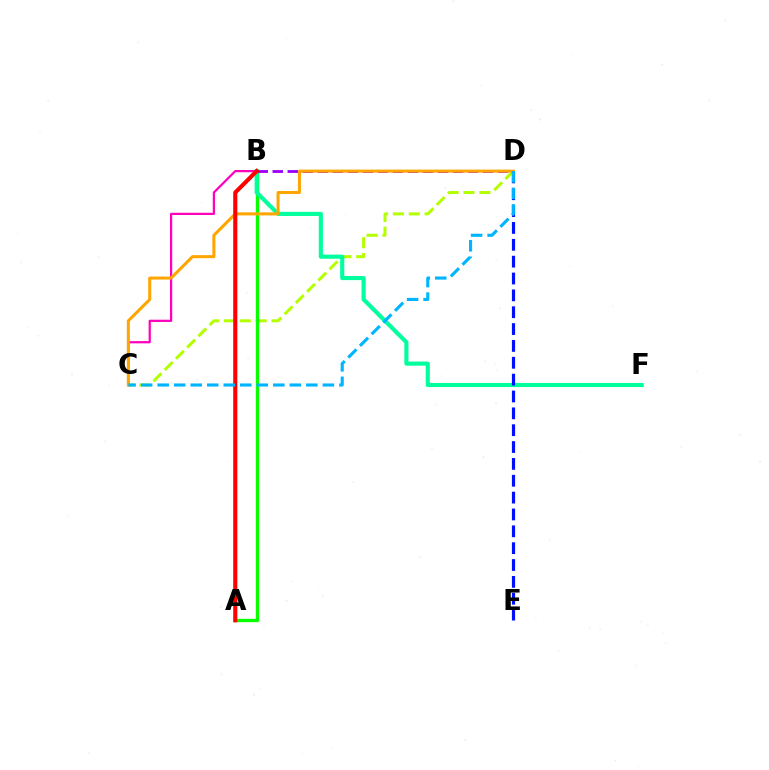{('C', 'D'): [{'color': '#b3ff00', 'line_style': 'dashed', 'thickness': 2.16}, {'color': '#ffa500', 'line_style': 'solid', 'thickness': 2.18}, {'color': '#00b5ff', 'line_style': 'dashed', 'thickness': 2.24}], ('A', 'B'): [{'color': '#08ff00', 'line_style': 'solid', 'thickness': 2.41}, {'color': '#ff0000', 'line_style': 'solid', 'thickness': 2.95}], ('B', 'F'): [{'color': '#00ff9d', 'line_style': 'solid', 'thickness': 2.97}], ('B', 'C'): [{'color': '#ff00bd', 'line_style': 'solid', 'thickness': 1.61}], ('B', 'D'): [{'color': '#9b00ff', 'line_style': 'dashed', 'thickness': 2.04}], ('D', 'E'): [{'color': '#0010ff', 'line_style': 'dashed', 'thickness': 2.29}]}